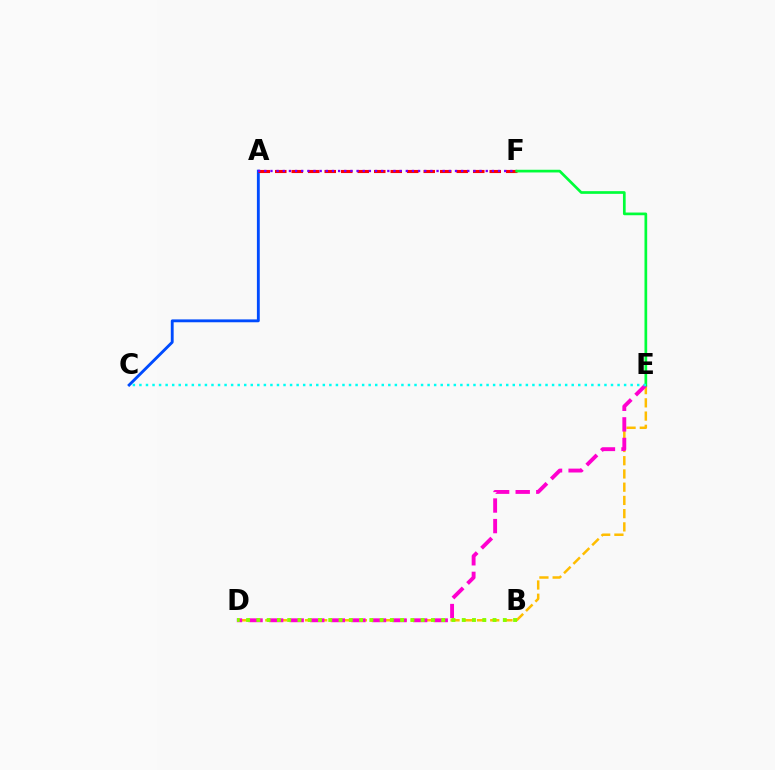{('A', 'C'): [{'color': '#004bff', 'line_style': 'solid', 'thickness': 2.06}], ('D', 'E'): [{'color': '#ffbd00', 'line_style': 'dashed', 'thickness': 1.8}, {'color': '#ff00cf', 'line_style': 'dashed', 'thickness': 2.8}], ('A', 'F'): [{'color': '#ff0000', 'line_style': 'dashed', 'thickness': 2.24}, {'color': '#7200ff', 'line_style': 'dotted', 'thickness': 1.67}], ('B', 'D'): [{'color': '#84ff00', 'line_style': 'dotted', 'thickness': 2.79}], ('E', 'F'): [{'color': '#00ff39', 'line_style': 'solid', 'thickness': 1.94}], ('C', 'E'): [{'color': '#00fff6', 'line_style': 'dotted', 'thickness': 1.78}]}